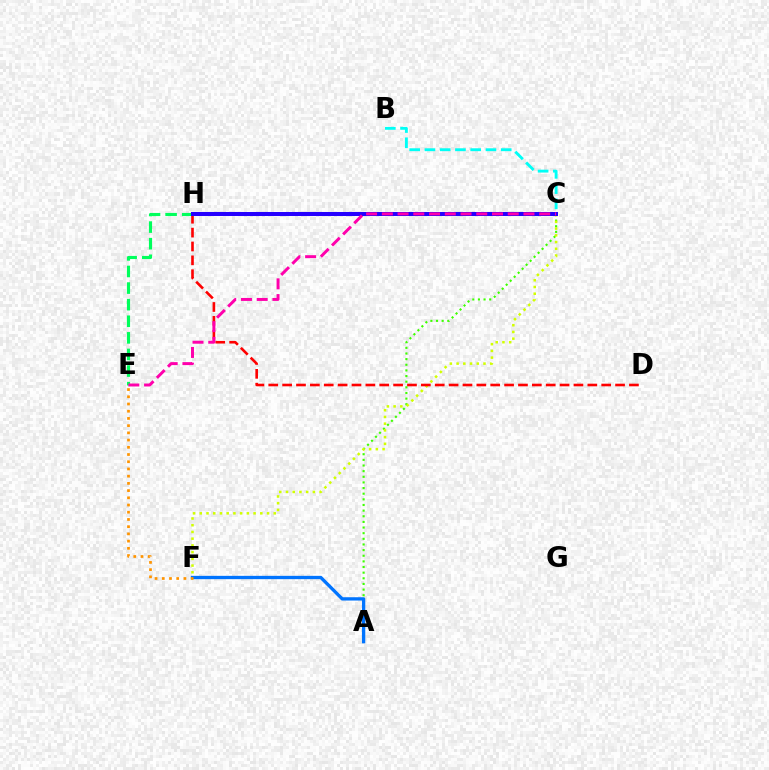{('A', 'C'): [{'color': '#3dff00', 'line_style': 'dotted', 'thickness': 1.53}], ('C', 'F'): [{'color': '#d1ff00', 'line_style': 'dotted', 'thickness': 1.83}], ('D', 'H'): [{'color': '#ff0000', 'line_style': 'dashed', 'thickness': 1.88}], ('E', 'H'): [{'color': '#00ff5c', 'line_style': 'dashed', 'thickness': 2.25}], ('C', 'H'): [{'color': '#b900ff', 'line_style': 'solid', 'thickness': 1.91}, {'color': '#2500ff', 'line_style': 'solid', 'thickness': 2.9}], ('B', 'C'): [{'color': '#00fff6', 'line_style': 'dashed', 'thickness': 2.07}], ('A', 'F'): [{'color': '#0074ff', 'line_style': 'solid', 'thickness': 2.38}], ('E', 'F'): [{'color': '#ff9400', 'line_style': 'dotted', 'thickness': 1.96}], ('C', 'E'): [{'color': '#ff00ac', 'line_style': 'dashed', 'thickness': 2.14}]}